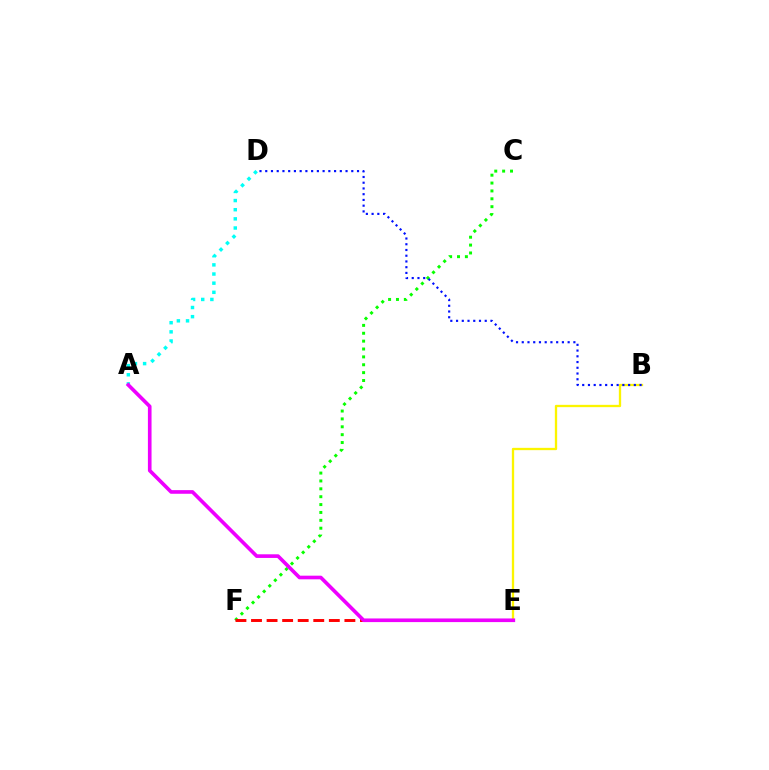{('C', 'F'): [{'color': '#08ff00', 'line_style': 'dotted', 'thickness': 2.14}], ('B', 'E'): [{'color': '#fcf500', 'line_style': 'solid', 'thickness': 1.66}], ('A', 'D'): [{'color': '#00fff6', 'line_style': 'dotted', 'thickness': 2.49}], ('E', 'F'): [{'color': '#ff0000', 'line_style': 'dashed', 'thickness': 2.11}], ('B', 'D'): [{'color': '#0010ff', 'line_style': 'dotted', 'thickness': 1.56}], ('A', 'E'): [{'color': '#ee00ff', 'line_style': 'solid', 'thickness': 2.62}]}